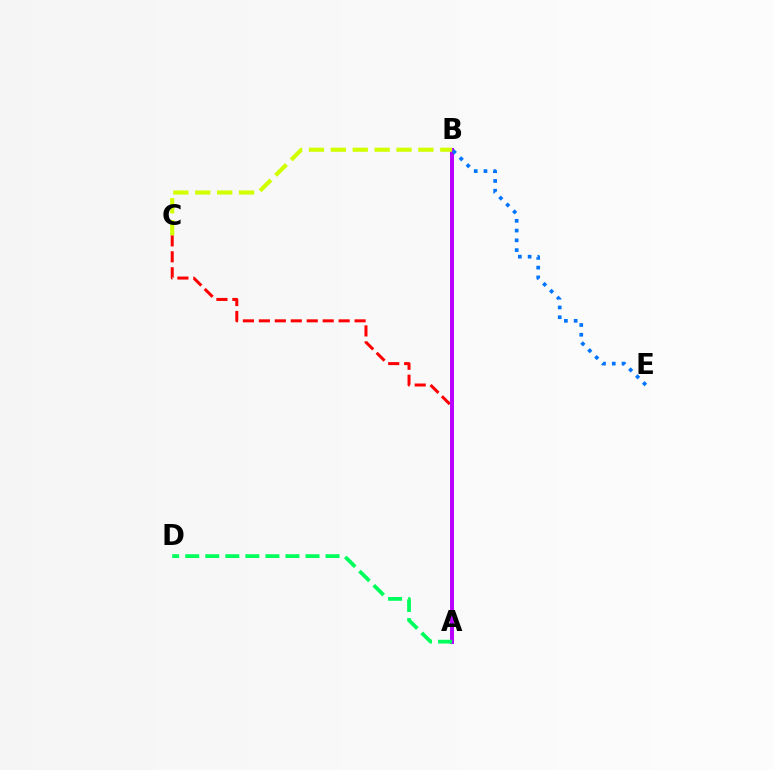{('A', 'C'): [{'color': '#ff0000', 'line_style': 'dashed', 'thickness': 2.17}], ('A', 'B'): [{'color': '#b900ff', 'line_style': 'solid', 'thickness': 2.87}], ('B', 'E'): [{'color': '#0074ff', 'line_style': 'dotted', 'thickness': 2.65}], ('A', 'D'): [{'color': '#00ff5c', 'line_style': 'dashed', 'thickness': 2.72}], ('B', 'C'): [{'color': '#d1ff00', 'line_style': 'dashed', 'thickness': 2.97}]}